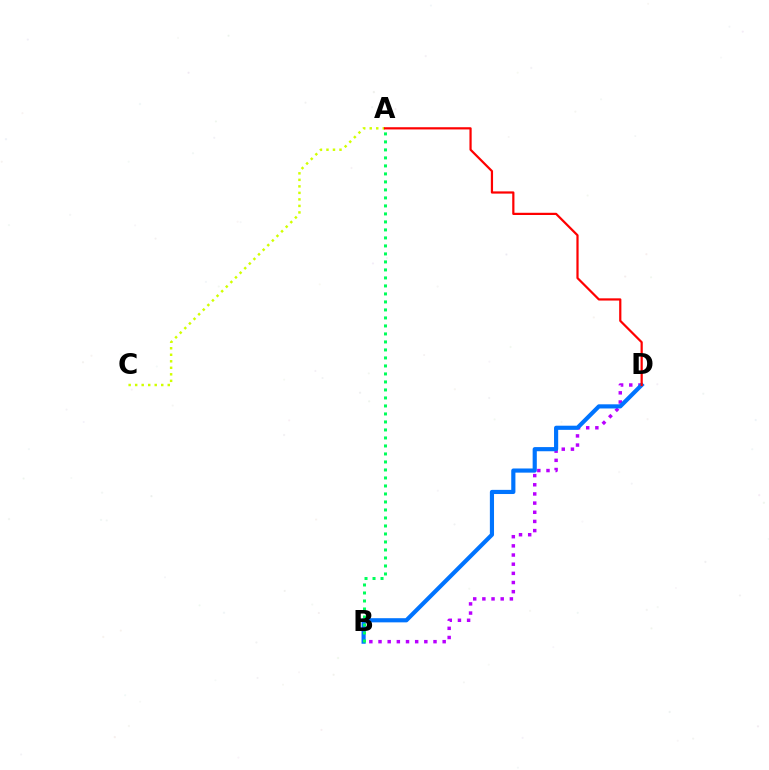{('B', 'D'): [{'color': '#b900ff', 'line_style': 'dotted', 'thickness': 2.49}, {'color': '#0074ff', 'line_style': 'solid', 'thickness': 2.99}], ('A', 'C'): [{'color': '#d1ff00', 'line_style': 'dotted', 'thickness': 1.77}], ('A', 'D'): [{'color': '#ff0000', 'line_style': 'solid', 'thickness': 1.6}], ('A', 'B'): [{'color': '#00ff5c', 'line_style': 'dotted', 'thickness': 2.17}]}